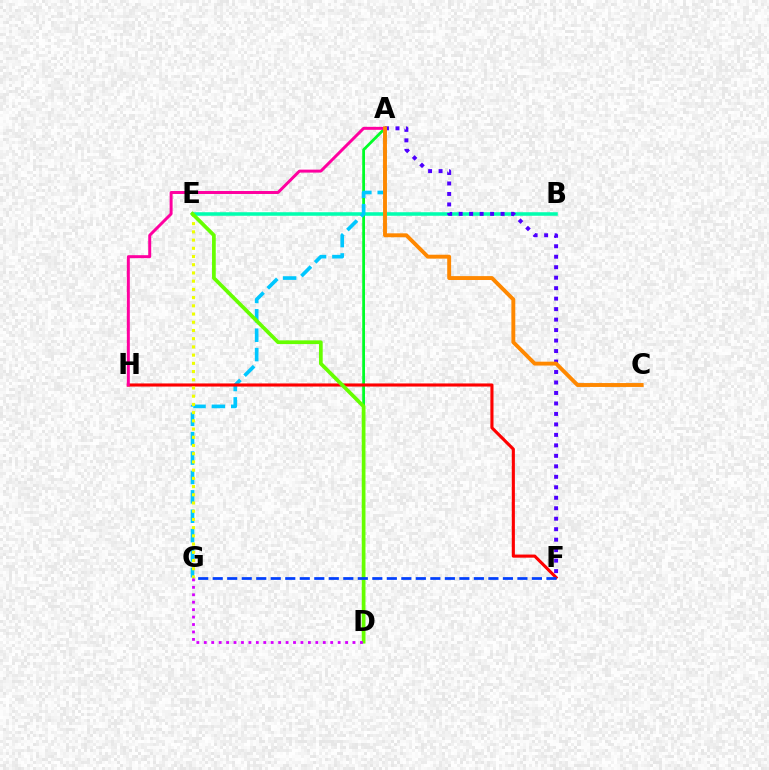{('B', 'E'): [{'color': '#00ffaf', 'line_style': 'solid', 'thickness': 2.55}], ('A', 'D'): [{'color': '#00ff27', 'line_style': 'solid', 'thickness': 1.99}], ('A', 'G'): [{'color': '#00c7ff', 'line_style': 'dashed', 'thickness': 2.63}], ('F', 'H'): [{'color': '#ff0000', 'line_style': 'solid', 'thickness': 2.24}], ('E', 'G'): [{'color': '#eeff00', 'line_style': 'dotted', 'thickness': 2.23}], ('A', 'F'): [{'color': '#4f00ff', 'line_style': 'dotted', 'thickness': 2.85}], ('A', 'H'): [{'color': '#ff00a0', 'line_style': 'solid', 'thickness': 2.14}], ('D', 'E'): [{'color': '#66ff00', 'line_style': 'solid', 'thickness': 2.68}], ('F', 'G'): [{'color': '#003fff', 'line_style': 'dashed', 'thickness': 1.97}], ('A', 'C'): [{'color': '#ff8800', 'line_style': 'solid', 'thickness': 2.81}], ('D', 'G'): [{'color': '#d600ff', 'line_style': 'dotted', 'thickness': 2.02}]}